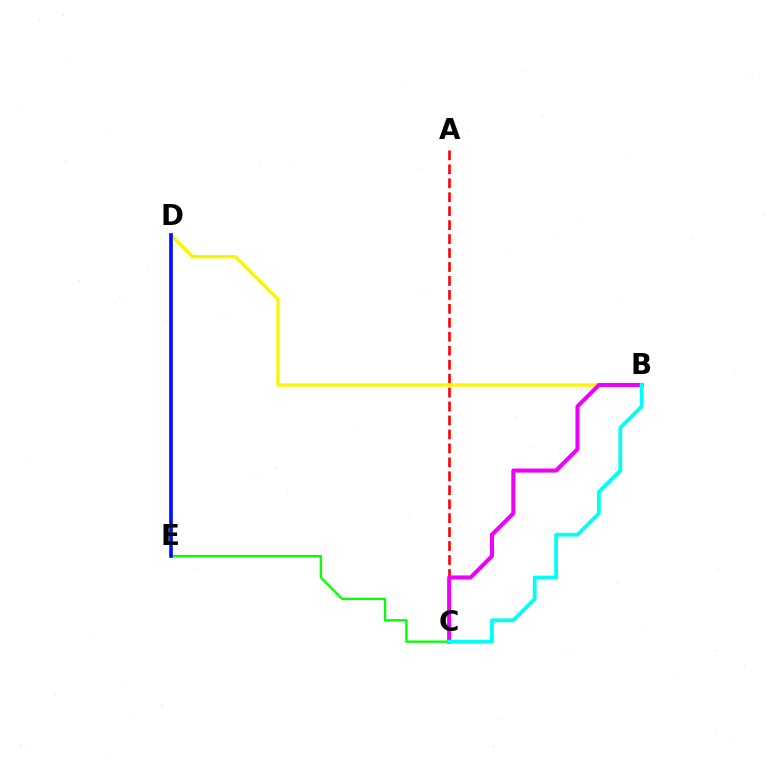{('A', 'C'): [{'color': '#ff0000', 'line_style': 'dashed', 'thickness': 1.9}], ('B', 'D'): [{'color': '#fcf500', 'line_style': 'solid', 'thickness': 2.43}], ('B', 'C'): [{'color': '#ee00ff', 'line_style': 'solid', 'thickness': 2.93}, {'color': '#00fff6', 'line_style': 'solid', 'thickness': 2.72}], ('C', 'E'): [{'color': '#08ff00', 'line_style': 'solid', 'thickness': 1.69}], ('D', 'E'): [{'color': '#0010ff', 'line_style': 'solid', 'thickness': 2.64}]}